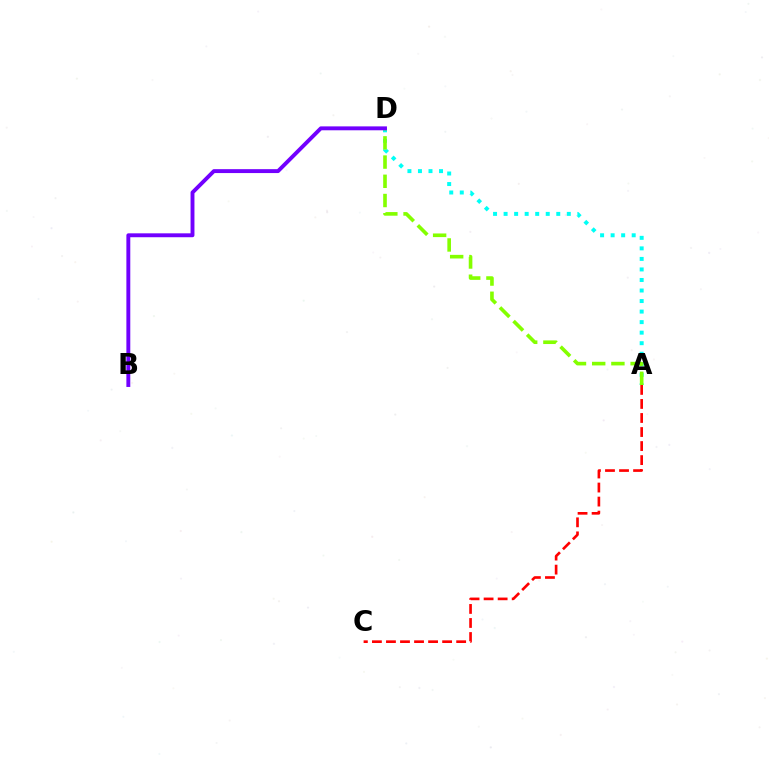{('A', 'D'): [{'color': '#00fff6', 'line_style': 'dotted', 'thickness': 2.86}, {'color': '#84ff00', 'line_style': 'dashed', 'thickness': 2.61}], ('A', 'C'): [{'color': '#ff0000', 'line_style': 'dashed', 'thickness': 1.91}], ('B', 'D'): [{'color': '#7200ff', 'line_style': 'solid', 'thickness': 2.81}]}